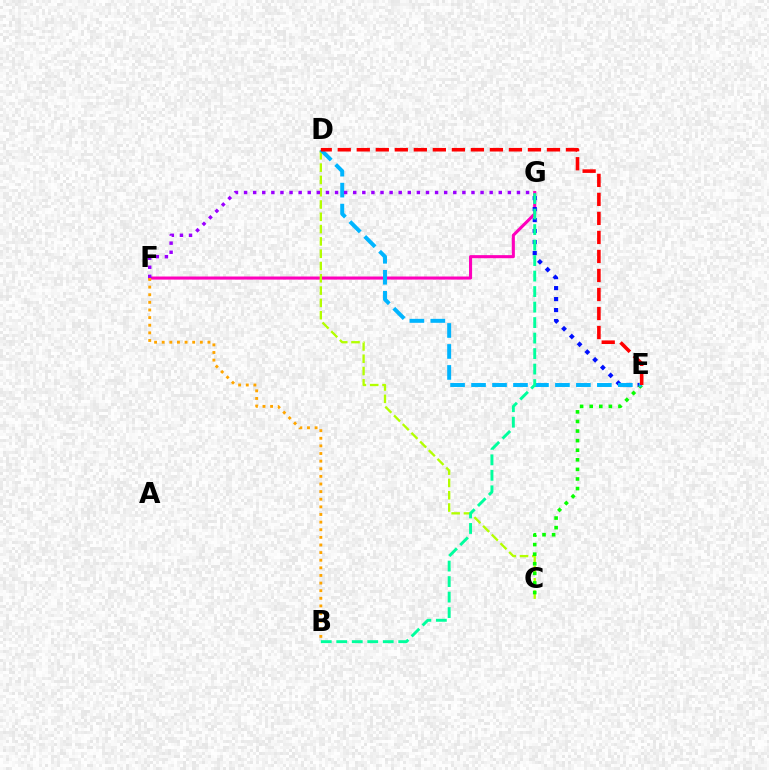{('F', 'G'): [{'color': '#ff00bd', 'line_style': 'solid', 'thickness': 2.22}, {'color': '#9b00ff', 'line_style': 'dotted', 'thickness': 2.47}], ('C', 'D'): [{'color': '#b3ff00', 'line_style': 'dashed', 'thickness': 1.67}], ('E', 'G'): [{'color': '#0010ff', 'line_style': 'dotted', 'thickness': 2.98}], ('C', 'E'): [{'color': '#08ff00', 'line_style': 'dotted', 'thickness': 2.6}], ('D', 'E'): [{'color': '#00b5ff', 'line_style': 'dashed', 'thickness': 2.85}, {'color': '#ff0000', 'line_style': 'dashed', 'thickness': 2.58}], ('B', 'G'): [{'color': '#00ff9d', 'line_style': 'dashed', 'thickness': 2.11}], ('B', 'F'): [{'color': '#ffa500', 'line_style': 'dotted', 'thickness': 2.07}]}